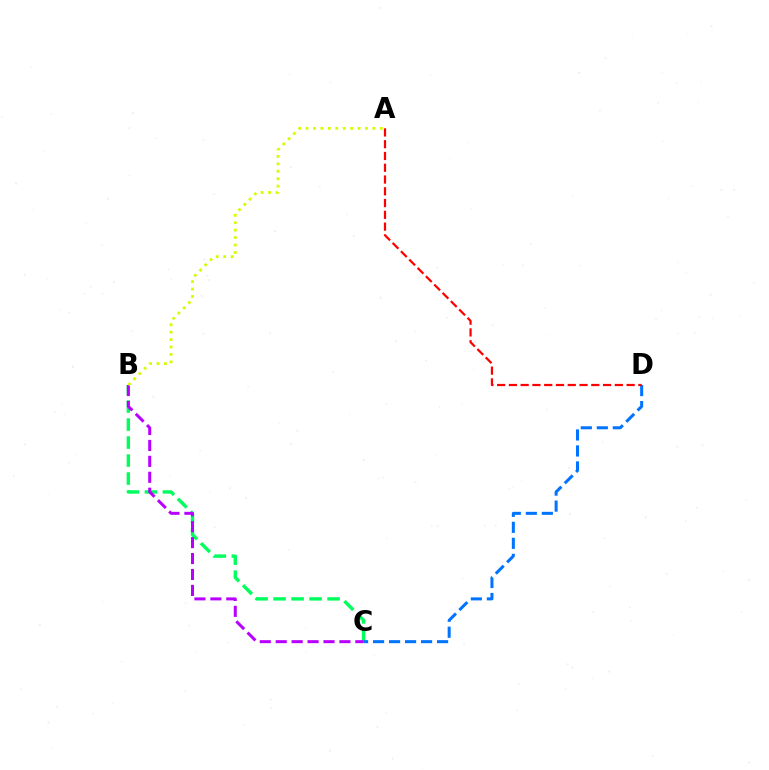{('B', 'C'): [{'color': '#00ff5c', 'line_style': 'dashed', 'thickness': 2.45}, {'color': '#b900ff', 'line_style': 'dashed', 'thickness': 2.16}], ('C', 'D'): [{'color': '#0074ff', 'line_style': 'dashed', 'thickness': 2.17}], ('A', 'B'): [{'color': '#d1ff00', 'line_style': 'dotted', 'thickness': 2.02}], ('A', 'D'): [{'color': '#ff0000', 'line_style': 'dashed', 'thickness': 1.6}]}